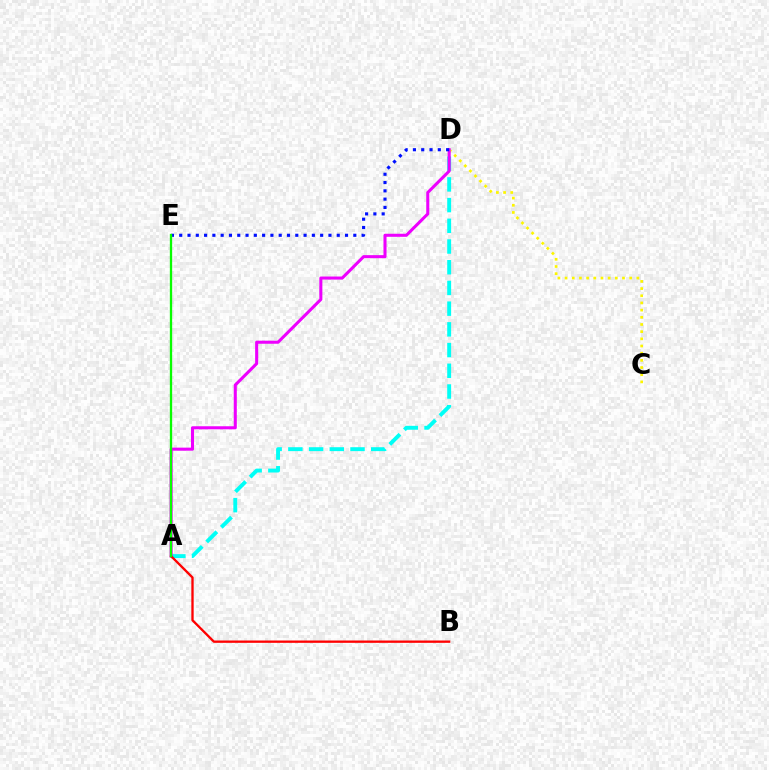{('A', 'D'): [{'color': '#00fff6', 'line_style': 'dashed', 'thickness': 2.81}, {'color': '#ee00ff', 'line_style': 'solid', 'thickness': 2.2}], ('C', 'D'): [{'color': '#fcf500', 'line_style': 'dotted', 'thickness': 1.95}], ('A', 'B'): [{'color': '#ff0000', 'line_style': 'solid', 'thickness': 1.67}], ('D', 'E'): [{'color': '#0010ff', 'line_style': 'dotted', 'thickness': 2.25}], ('A', 'E'): [{'color': '#08ff00', 'line_style': 'solid', 'thickness': 1.67}]}